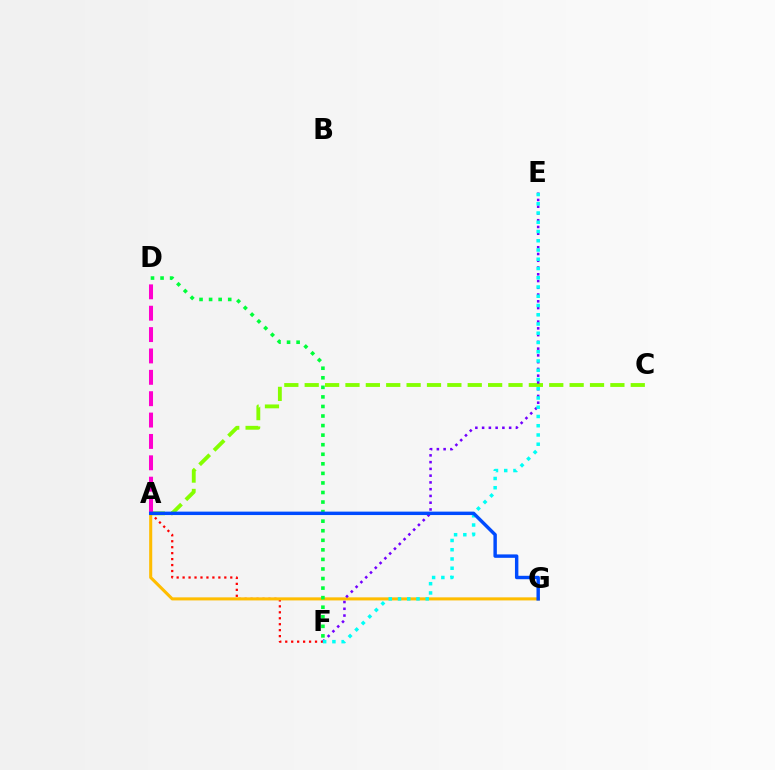{('A', 'F'): [{'color': '#ff0000', 'line_style': 'dotted', 'thickness': 1.62}], ('A', 'C'): [{'color': '#84ff00', 'line_style': 'dashed', 'thickness': 2.77}], ('A', 'G'): [{'color': '#ffbd00', 'line_style': 'solid', 'thickness': 2.21}, {'color': '#004bff', 'line_style': 'solid', 'thickness': 2.47}], ('E', 'F'): [{'color': '#7200ff', 'line_style': 'dotted', 'thickness': 1.84}, {'color': '#00fff6', 'line_style': 'dotted', 'thickness': 2.51}], ('A', 'D'): [{'color': '#ff00cf', 'line_style': 'dashed', 'thickness': 2.9}], ('D', 'F'): [{'color': '#00ff39', 'line_style': 'dotted', 'thickness': 2.6}]}